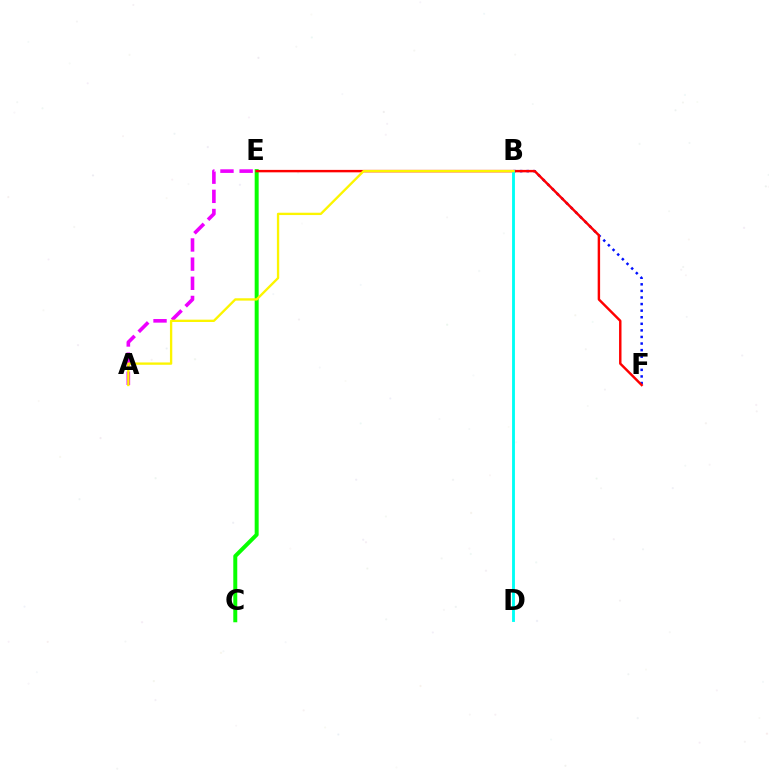{('B', 'F'): [{'color': '#0010ff', 'line_style': 'dotted', 'thickness': 1.79}], ('C', 'E'): [{'color': '#08ff00', 'line_style': 'solid', 'thickness': 2.86}], ('E', 'F'): [{'color': '#ff0000', 'line_style': 'solid', 'thickness': 1.76}], ('B', 'D'): [{'color': '#00fff6', 'line_style': 'solid', 'thickness': 2.06}], ('A', 'E'): [{'color': '#ee00ff', 'line_style': 'dashed', 'thickness': 2.6}], ('A', 'B'): [{'color': '#fcf500', 'line_style': 'solid', 'thickness': 1.68}]}